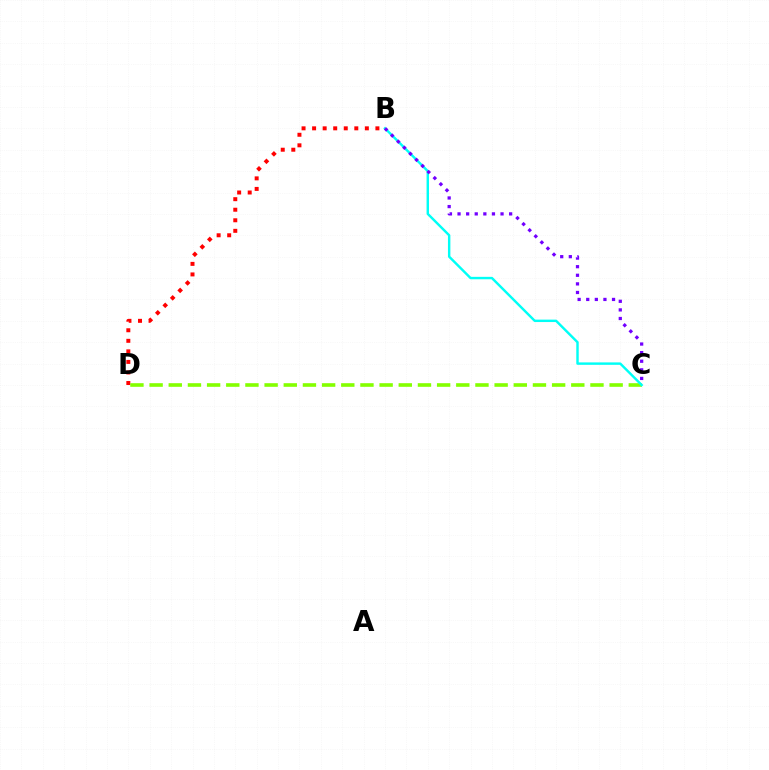{('B', 'D'): [{'color': '#ff0000', 'line_style': 'dotted', 'thickness': 2.87}], ('C', 'D'): [{'color': '#84ff00', 'line_style': 'dashed', 'thickness': 2.6}], ('B', 'C'): [{'color': '#00fff6', 'line_style': 'solid', 'thickness': 1.75}, {'color': '#7200ff', 'line_style': 'dotted', 'thickness': 2.34}]}